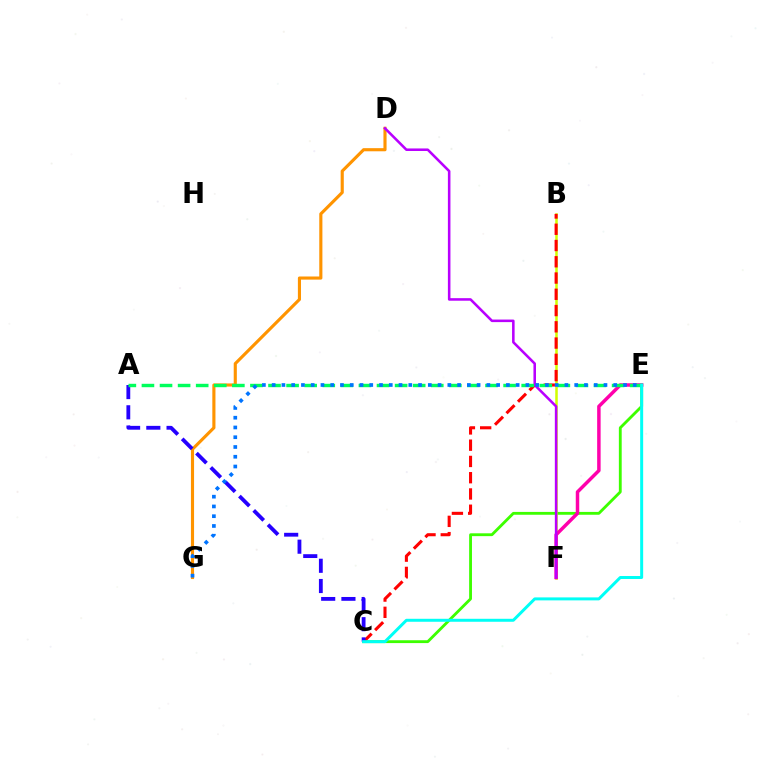{('C', 'E'): [{'color': '#3dff00', 'line_style': 'solid', 'thickness': 2.04}, {'color': '#00fff6', 'line_style': 'solid', 'thickness': 2.15}], ('B', 'F'): [{'color': '#d1ff00', 'line_style': 'solid', 'thickness': 1.82}], ('E', 'F'): [{'color': '#ff00ac', 'line_style': 'solid', 'thickness': 2.5}], ('D', 'G'): [{'color': '#ff9400', 'line_style': 'solid', 'thickness': 2.25}], ('B', 'C'): [{'color': '#ff0000', 'line_style': 'dashed', 'thickness': 2.21}], ('A', 'C'): [{'color': '#2500ff', 'line_style': 'dashed', 'thickness': 2.75}], ('D', 'F'): [{'color': '#b900ff', 'line_style': 'solid', 'thickness': 1.84}], ('A', 'E'): [{'color': '#00ff5c', 'line_style': 'dashed', 'thickness': 2.46}], ('E', 'G'): [{'color': '#0074ff', 'line_style': 'dotted', 'thickness': 2.65}]}